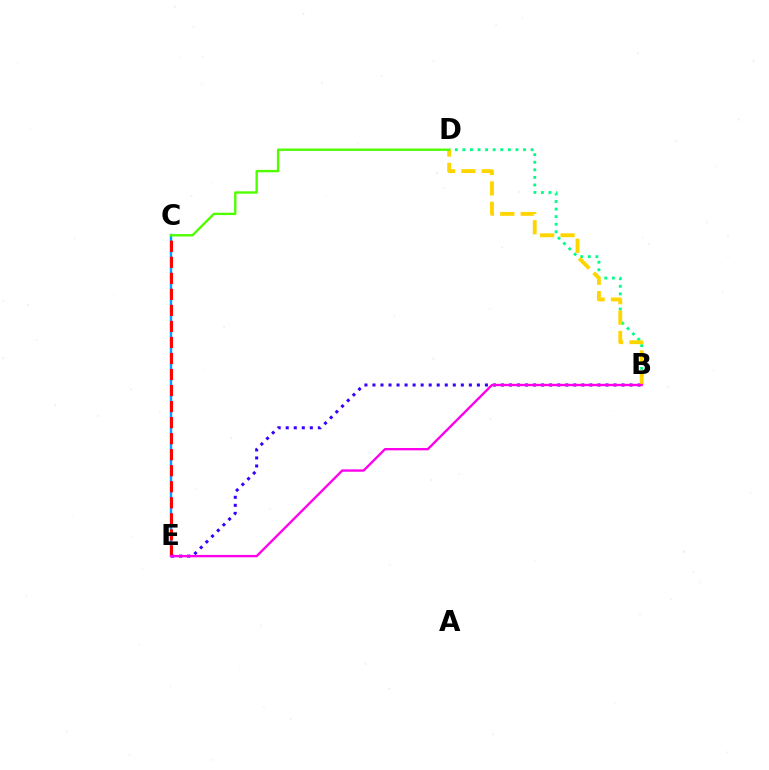{('C', 'E'): [{'color': '#009eff', 'line_style': 'solid', 'thickness': 1.73}, {'color': '#ff0000', 'line_style': 'dashed', 'thickness': 2.18}], ('B', 'D'): [{'color': '#00ff86', 'line_style': 'dotted', 'thickness': 2.06}, {'color': '#ffd500', 'line_style': 'dashed', 'thickness': 2.77}], ('B', 'E'): [{'color': '#3700ff', 'line_style': 'dotted', 'thickness': 2.18}, {'color': '#ff00ed', 'line_style': 'solid', 'thickness': 1.7}], ('C', 'D'): [{'color': '#4fff00', 'line_style': 'solid', 'thickness': 1.71}]}